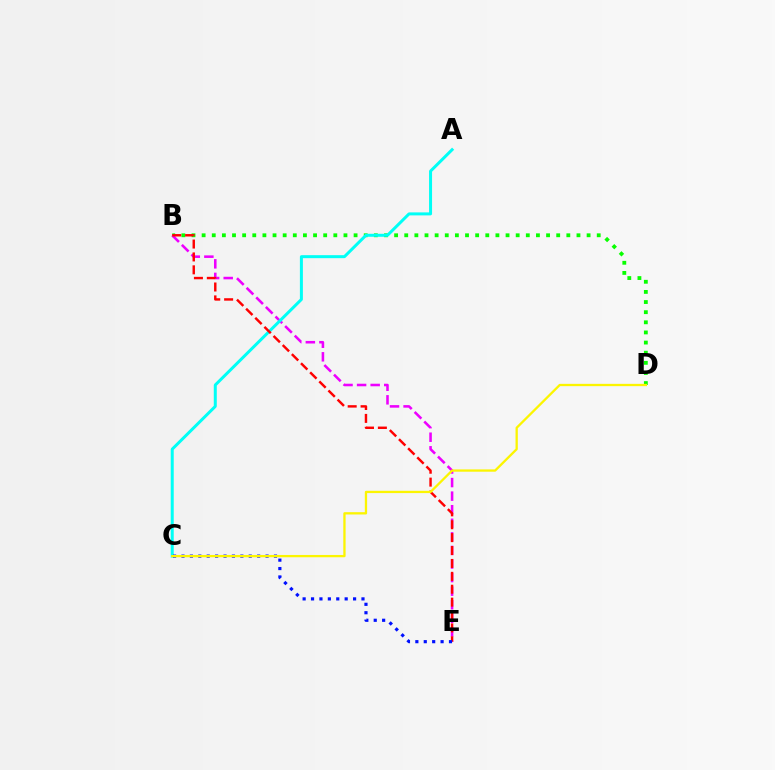{('B', 'D'): [{'color': '#08ff00', 'line_style': 'dotted', 'thickness': 2.75}], ('B', 'E'): [{'color': '#ee00ff', 'line_style': 'dashed', 'thickness': 1.84}, {'color': '#ff0000', 'line_style': 'dashed', 'thickness': 1.75}], ('A', 'C'): [{'color': '#00fff6', 'line_style': 'solid', 'thickness': 2.16}], ('C', 'E'): [{'color': '#0010ff', 'line_style': 'dotted', 'thickness': 2.28}], ('C', 'D'): [{'color': '#fcf500', 'line_style': 'solid', 'thickness': 1.65}]}